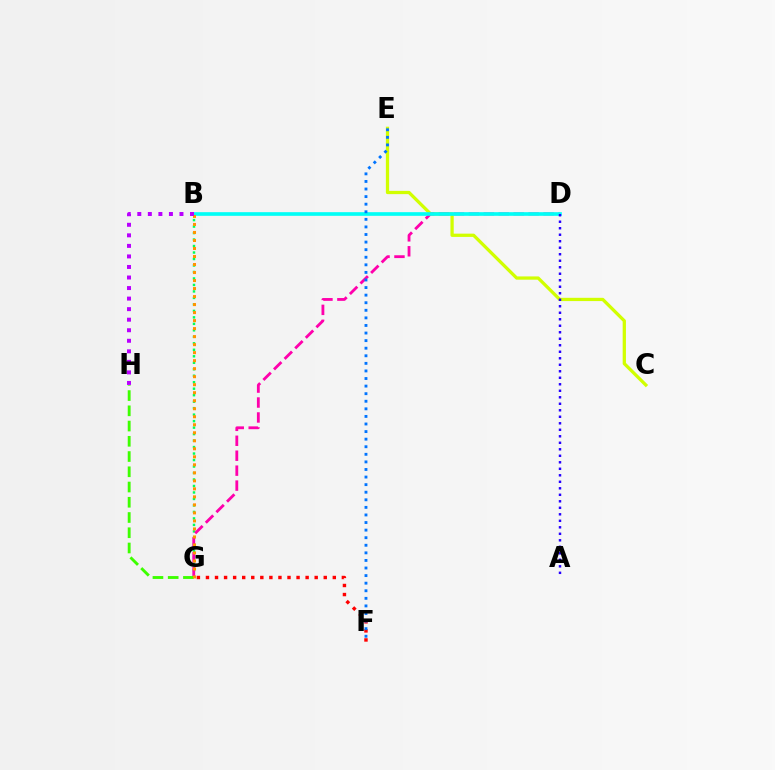{('C', 'E'): [{'color': '#d1ff00', 'line_style': 'solid', 'thickness': 2.35}], ('B', 'G'): [{'color': '#00ff5c', 'line_style': 'dotted', 'thickness': 1.76}, {'color': '#ff9400', 'line_style': 'dotted', 'thickness': 2.18}], ('D', 'G'): [{'color': '#ff00ac', 'line_style': 'dashed', 'thickness': 2.03}], ('G', 'H'): [{'color': '#3dff00', 'line_style': 'dashed', 'thickness': 2.07}], ('B', 'D'): [{'color': '#00fff6', 'line_style': 'solid', 'thickness': 2.62}], ('F', 'G'): [{'color': '#ff0000', 'line_style': 'dotted', 'thickness': 2.46}], ('A', 'D'): [{'color': '#2500ff', 'line_style': 'dotted', 'thickness': 1.77}], ('E', 'F'): [{'color': '#0074ff', 'line_style': 'dotted', 'thickness': 2.06}], ('B', 'H'): [{'color': '#b900ff', 'line_style': 'dotted', 'thickness': 2.86}]}